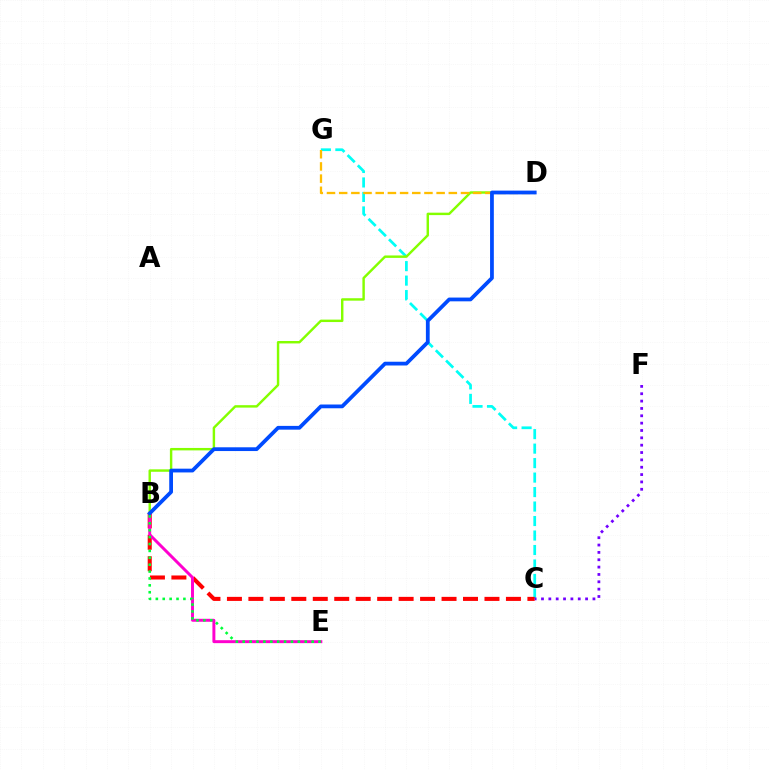{('C', 'G'): [{'color': '#00fff6', 'line_style': 'dashed', 'thickness': 1.97}], ('B', 'C'): [{'color': '#ff0000', 'line_style': 'dashed', 'thickness': 2.92}], ('C', 'F'): [{'color': '#7200ff', 'line_style': 'dotted', 'thickness': 2.0}], ('B', 'E'): [{'color': '#ff00cf', 'line_style': 'solid', 'thickness': 2.13}, {'color': '#00ff39', 'line_style': 'dotted', 'thickness': 1.87}], ('B', 'D'): [{'color': '#84ff00', 'line_style': 'solid', 'thickness': 1.75}, {'color': '#004bff', 'line_style': 'solid', 'thickness': 2.71}], ('D', 'G'): [{'color': '#ffbd00', 'line_style': 'dashed', 'thickness': 1.66}]}